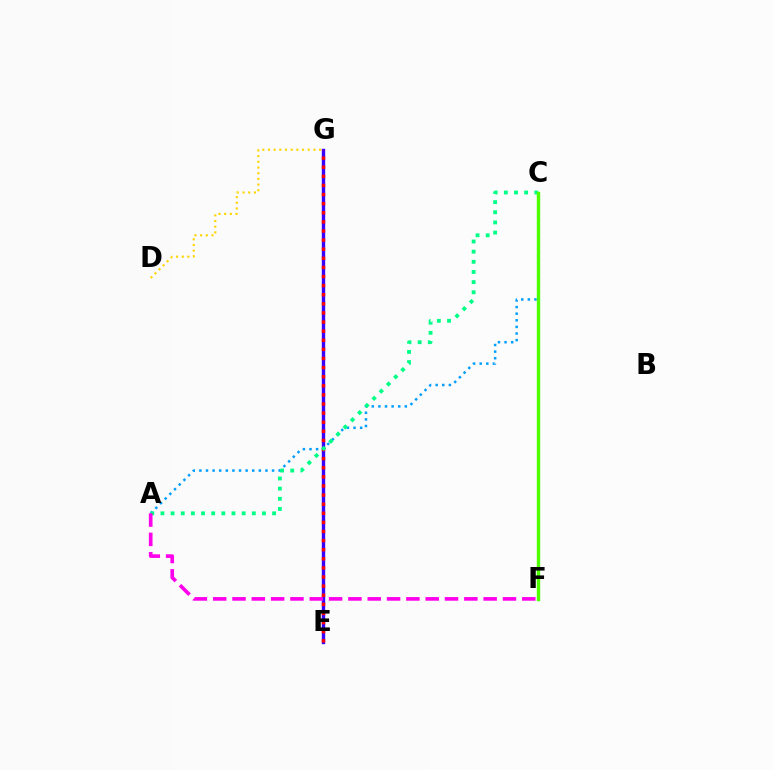{('E', 'G'): [{'color': '#3700ff', 'line_style': 'solid', 'thickness': 2.43}, {'color': '#ff0000', 'line_style': 'dotted', 'thickness': 2.47}], ('A', 'C'): [{'color': '#009eff', 'line_style': 'dotted', 'thickness': 1.8}, {'color': '#00ff86', 'line_style': 'dotted', 'thickness': 2.76}], ('D', 'G'): [{'color': '#ffd500', 'line_style': 'dotted', 'thickness': 1.54}], ('A', 'F'): [{'color': '#ff00ed', 'line_style': 'dashed', 'thickness': 2.62}], ('C', 'F'): [{'color': '#4fff00', 'line_style': 'solid', 'thickness': 2.44}]}